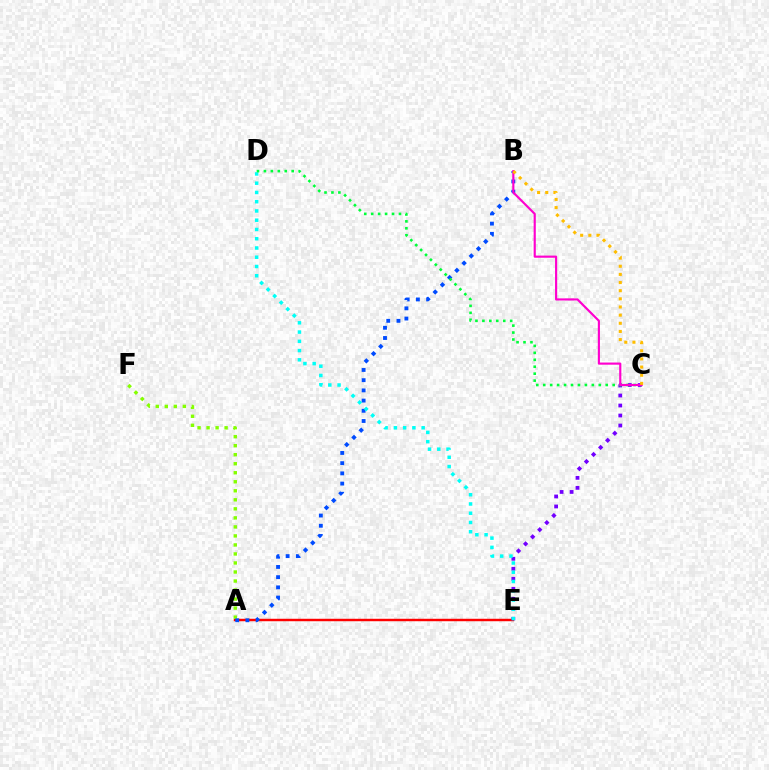{('A', 'E'): [{'color': '#ff0000', 'line_style': 'solid', 'thickness': 1.76}], ('A', 'F'): [{'color': '#84ff00', 'line_style': 'dotted', 'thickness': 2.45}], ('A', 'B'): [{'color': '#004bff', 'line_style': 'dotted', 'thickness': 2.77}], ('C', 'E'): [{'color': '#7200ff', 'line_style': 'dotted', 'thickness': 2.72}], ('D', 'E'): [{'color': '#00fff6', 'line_style': 'dotted', 'thickness': 2.51}], ('C', 'D'): [{'color': '#00ff39', 'line_style': 'dotted', 'thickness': 1.89}], ('B', 'C'): [{'color': '#ff00cf', 'line_style': 'solid', 'thickness': 1.55}, {'color': '#ffbd00', 'line_style': 'dotted', 'thickness': 2.21}]}